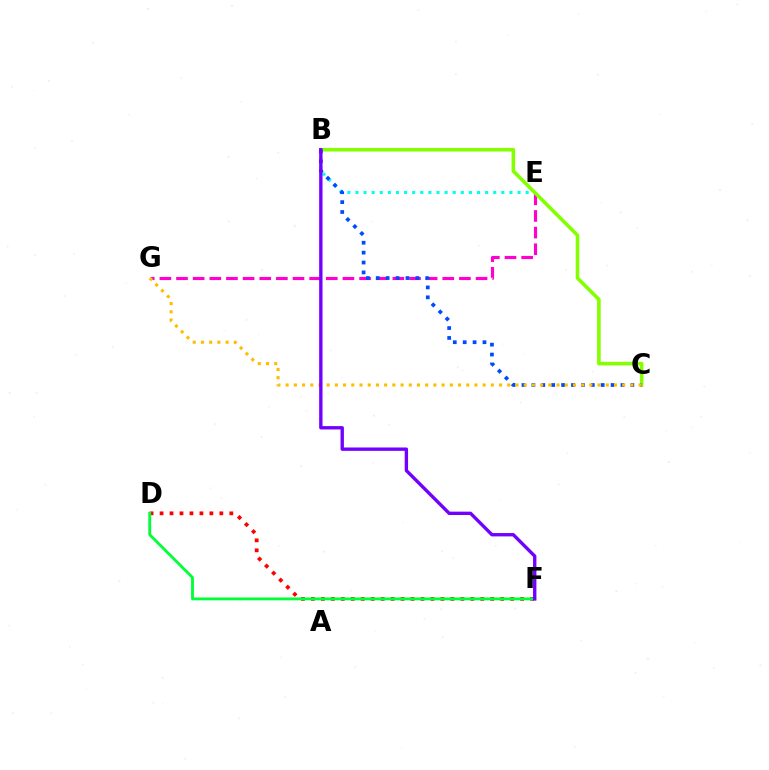{('B', 'E'): [{'color': '#00fff6', 'line_style': 'dotted', 'thickness': 2.2}], ('E', 'G'): [{'color': '#ff00cf', 'line_style': 'dashed', 'thickness': 2.26}], ('B', 'C'): [{'color': '#84ff00', 'line_style': 'solid', 'thickness': 2.58}, {'color': '#004bff', 'line_style': 'dotted', 'thickness': 2.69}], ('D', 'F'): [{'color': '#ff0000', 'line_style': 'dotted', 'thickness': 2.71}, {'color': '#00ff39', 'line_style': 'solid', 'thickness': 2.05}], ('C', 'G'): [{'color': '#ffbd00', 'line_style': 'dotted', 'thickness': 2.23}], ('B', 'F'): [{'color': '#7200ff', 'line_style': 'solid', 'thickness': 2.42}]}